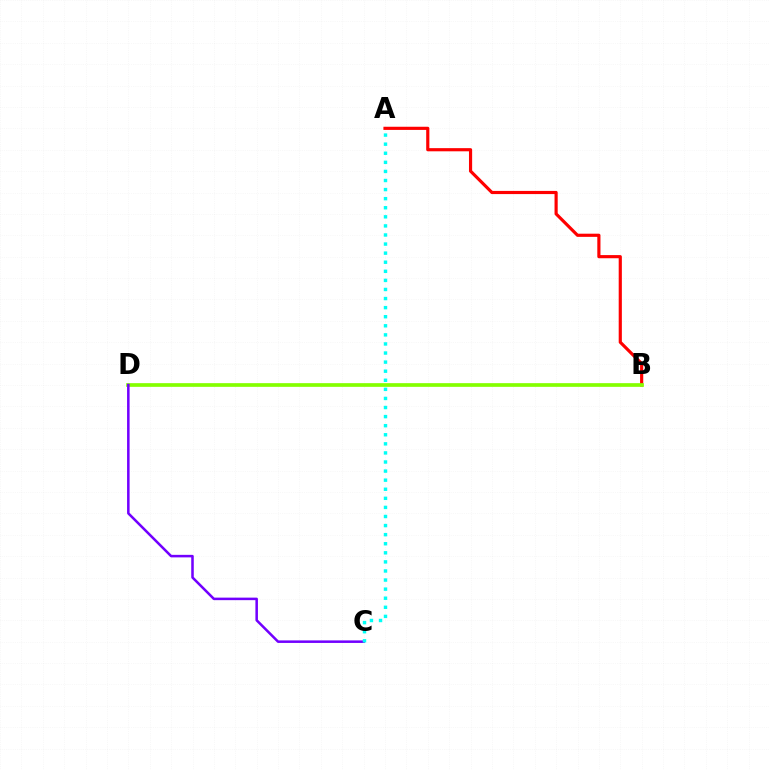{('A', 'B'): [{'color': '#ff0000', 'line_style': 'solid', 'thickness': 2.28}], ('B', 'D'): [{'color': '#84ff00', 'line_style': 'solid', 'thickness': 2.66}], ('C', 'D'): [{'color': '#7200ff', 'line_style': 'solid', 'thickness': 1.82}], ('A', 'C'): [{'color': '#00fff6', 'line_style': 'dotted', 'thickness': 2.47}]}